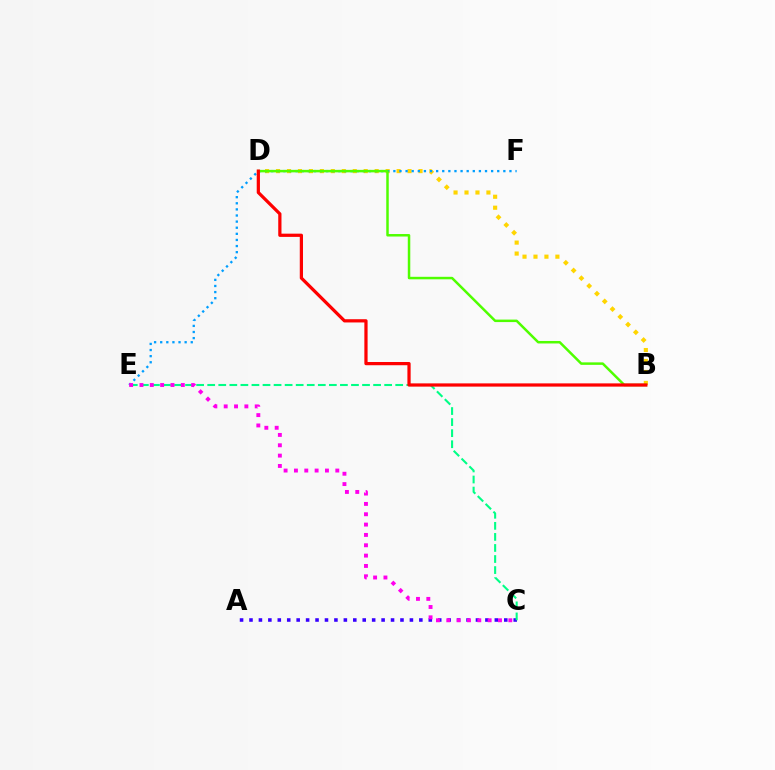{('B', 'D'): [{'color': '#ffd500', 'line_style': 'dotted', 'thickness': 2.98}, {'color': '#4fff00', 'line_style': 'solid', 'thickness': 1.8}, {'color': '#ff0000', 'line_style': 'solid', 'thickness': 2.33}], ('A', 'C'): [{'color': '#3700ff', 'line_style': 'dotted', 'thickness': 2.56}], ('E', 'F'): [{'color': '#009eff', 'line_style': 'dotted', 'thickness': 1.66}], ('C', 'E'): [{'color': '#00ff86', 'line_style': 'dashed', 'thickness': 1.5}, {'color': '#ff00ed', 'line_style': 'dotted', 'thickness': 2.81}]}